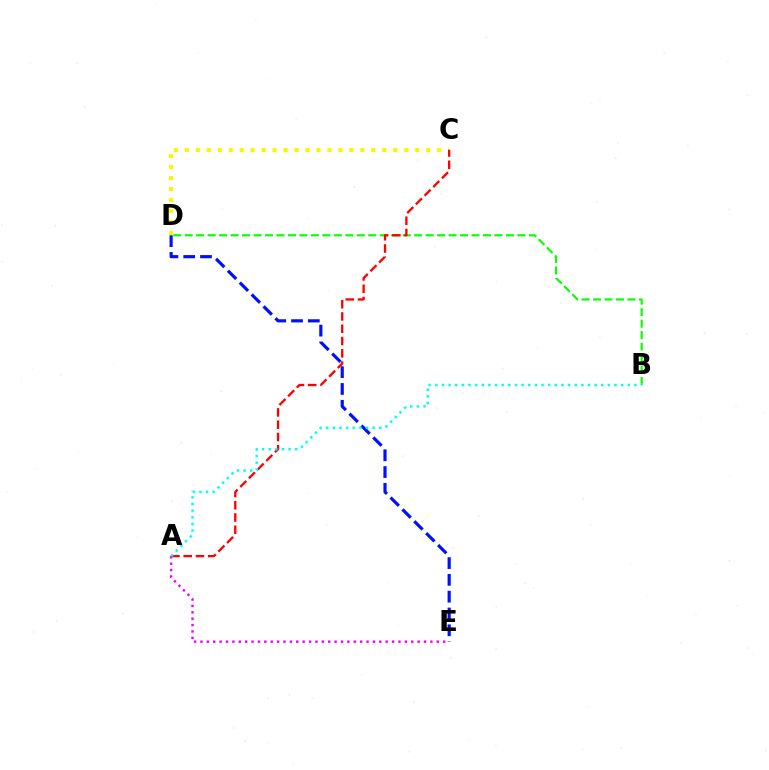{('C', 'D'): [{'color': '#fcf500', 'line_style': 'dotted', 'thickness': 2.98}], ('D', 'E'): [{'color': '#0010ff', 'line_style': 'dashed', 'thickness': 2.28}], ('B', 'D'): [{'color': '#08ff00', 'line_style': 'dashed', 'thickness': 1.56}], ('A', 'C'): [{'color': '#ff0000', 'line_style': 'dashed', 'thickness': 1.67}], ('A', 'E'): [{'color': '#ee00ff', 'line_style': 'dotted', 'thickness': 1.74}], ('A', 'B'): [{'color': '#00fff6', 'line_style': 'dotted', 'thickness': 1.8}]}